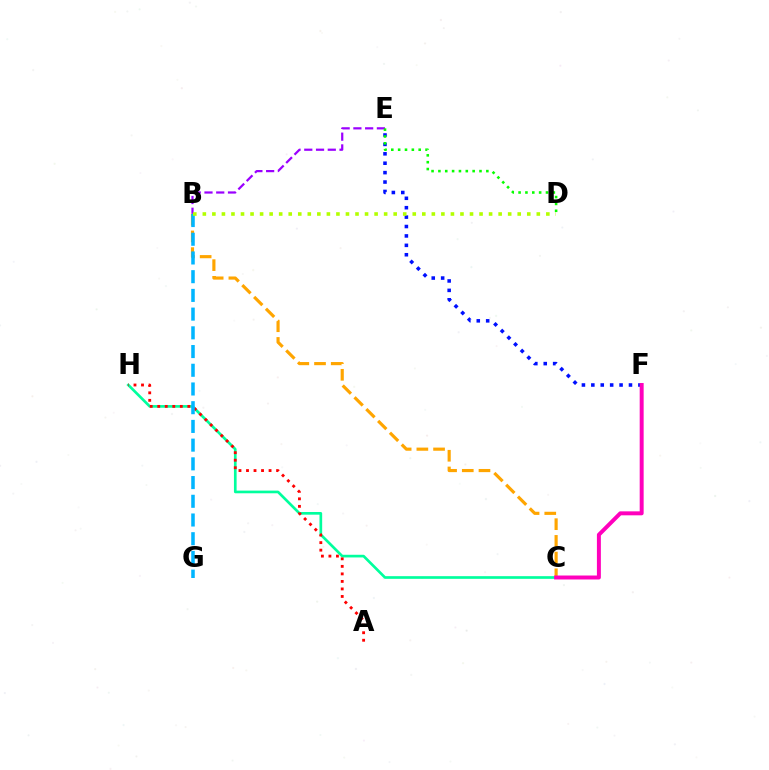{('B', 'E'): [{'color': '#9b00ff', 'line_style': 'dashed', 'thickness': 1.6}], ('C', 'H'): [{'color': '#00ff9d', 'line_style': 'solid', 'thickness': 1.92}], ('B', 'C'): [{'color': '#ffa500', 'line_style': 'dashed', 'thickness': 2.27}], ('A', 'H'): [{'color': '#ff0000', 'line_style': 'dotted', 'thickness': 2.04}], ('B', 'G'): [{'color': '#00b5ff', 'line_style': 'dashed', 'thickness': 2.54}], ('E', 'F'): [{'color': '#0010ff', 'line_style': 'dotted', 'thickness': 2.56}], ('D', 'E'): [{'color': '#08ff00', 'line_style': 'dotted', 'thickness': 1.86}], ('C', 'F'): [{'color': '#ff00bd', 'line_style': 'solid', 'thickness': 2.86}], ('B', 'D'): [{'color': '#b3ff00', 'line_style': 'dotted', 'thickness': 2.59}]}